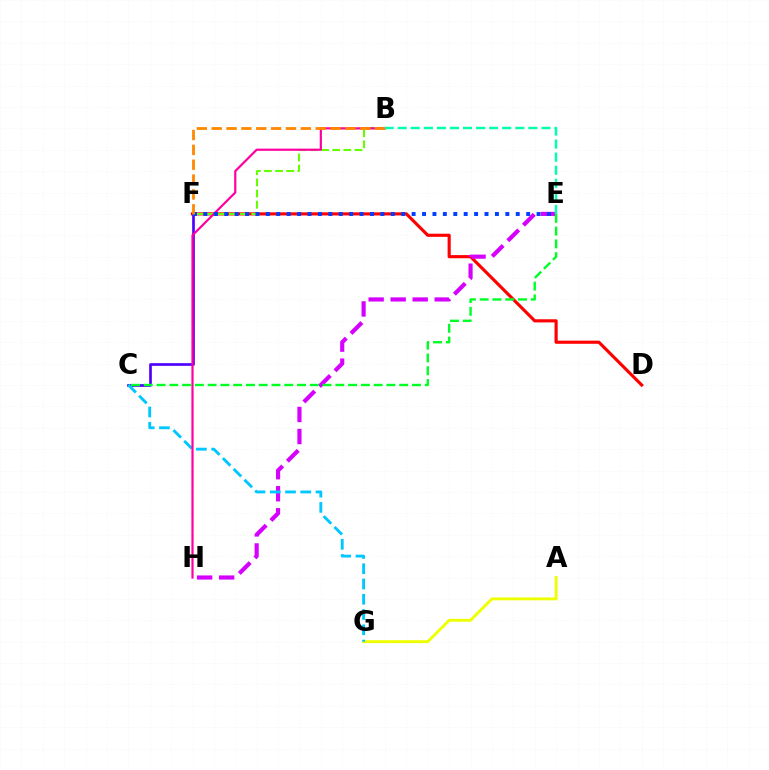{('D', 'F'): [{'color': '#ff0000', 'line_style': 'solid', 'thickness': 2.26}], ('C', 'F'): [{'color': '#4f00ff', 'line_style': 'solid', 'thickness': 1.94}], ('B', 'F'): [{'color': '#66ff00', 'line_style': 'dashed', 'thickness': 1.52}, {'color': '#ff8800', 'line_style': 'dashed', 'thickness': 2.02}], ('E', 'H'): [{'color': '#d600ff', 'line_style': 'dashed', 'thickness': 2.99}], ('A', 'G'): [{'color': '#eeff00', 'line_style': 'solid', 'thickness': 2.08}], ('C', 'E'): [{'color': '#00ff27', 'line_style': 'dashed', 'thickness': 1.74}], ('C', 'G'): [{'color': '#00c7ff', 'line_style': 'dashed', 'thickness': 2.07}], ('B', 'H'): [{'color': '#ff00a0', 'line_style': 'solid', 'thickness': 1.58}], ('E', 'F'): [{'color': '#003fff', 'line_style': 'dotted', 'thickness': 2.83}], ('B', 'E'): [{'color': '#00ffaf', 'line_style': 'dashed', 'thickness': 1.78}]}